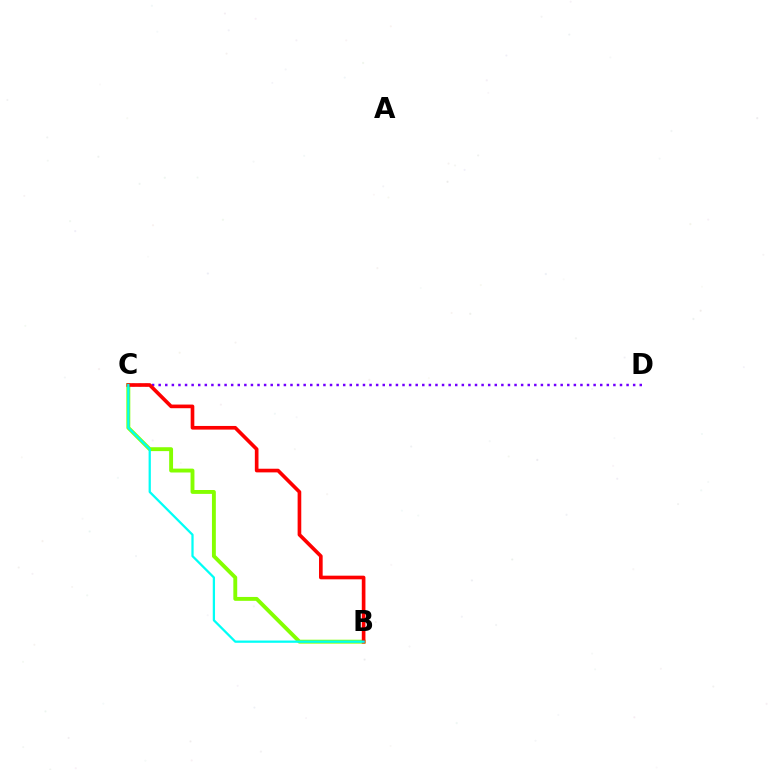{('B', 'C'): [{'color': '#84ff00', 'line_style': 'solid', 'thickness': 2.8}, {'color': '#ff0000', 'line_style': 'solid', 'thickness': 2.63}, {'color': '#00fff6', 'line_style': 'solid', 'thickness': 1.63}], ('C', 'D'): [{'color': '#7200ff', 'line_style': 'dotted', 'thickness': 1.79}]}